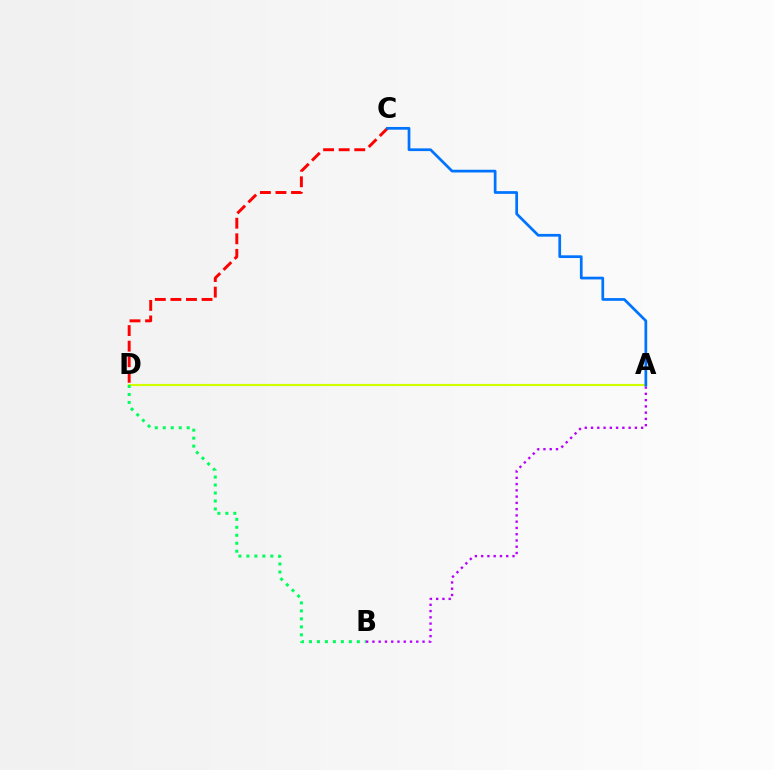{('A', 'D'): [{'color': '#d1ff00', 'line_style': 'solid', 'thickness': 1.53}], ('C', 'D'): [{'color': '#ff0000', 'line_style': 'dashed', 'thickness': 2.12}], ('A', 'B'): [{'color': '#b900ff', 'line_style': 'dotted', 'thickness': 1.7}], ('B', 'D'): [{'color': '#00ff5c', 'line_style': 'dotted', 'thickness': 2.17}], ('A', 'C'): [{'color': '#0074ff', 'line_style': 'solid', 'thickness': 1.96}]}